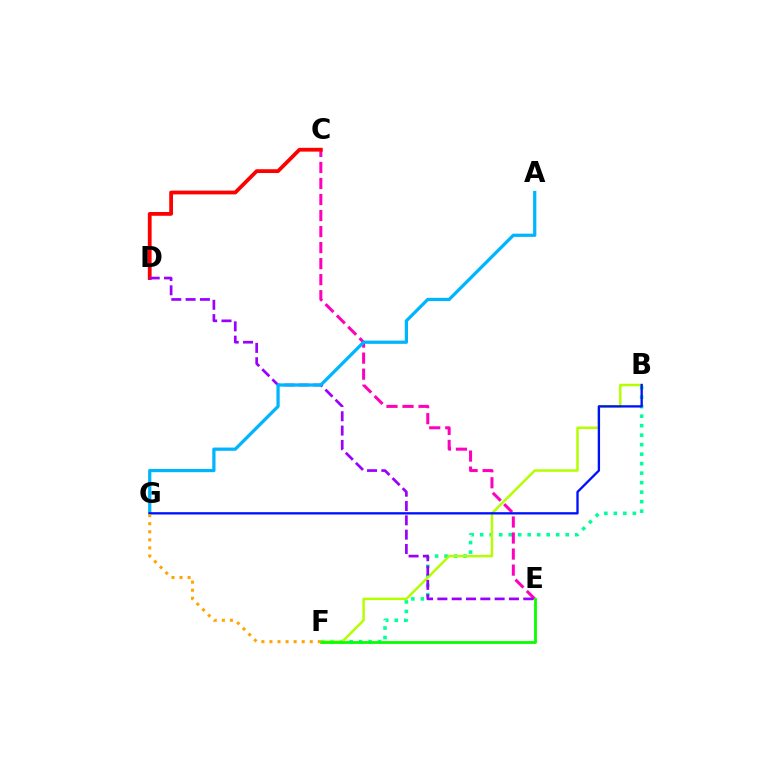{('B', 'F'): [{'color': '#00ff9d', 'line_style': 'dotted', 'thickness': 2.58}, {'color': '#b3ff00', 'line_style': 'solid', 'thickness': 1.78}], ('C', 'E'): [{'color': '#ff00bd', 'line_style': 'dashed', 'thickness': 2.18}], ('E', 'F'): [{'color': '#08ff00', 'line_style': 'solid', 'thickness': 2.03}], ('C', 'D'): [{'color': '#ff0000', 'line_style': 'solid', 'thickness': 2.73}], ('D', 'E'): [{'color': '#9b00ff', 'line_style': 'dashed', 'thickness': 1.94}], ('A', 'G'): [{'color': '#00b5ff', 'line_style': 'solid', 'thickness': 2.34}], ('B', 'G'): [{'color': '#0010ff', 'line_style': 'solid', 'thickness': 1.67}], ('F', 'G'): [{'color': '#ffa500', 'line_style': 'dotted', 'thickness': 2.19}]}